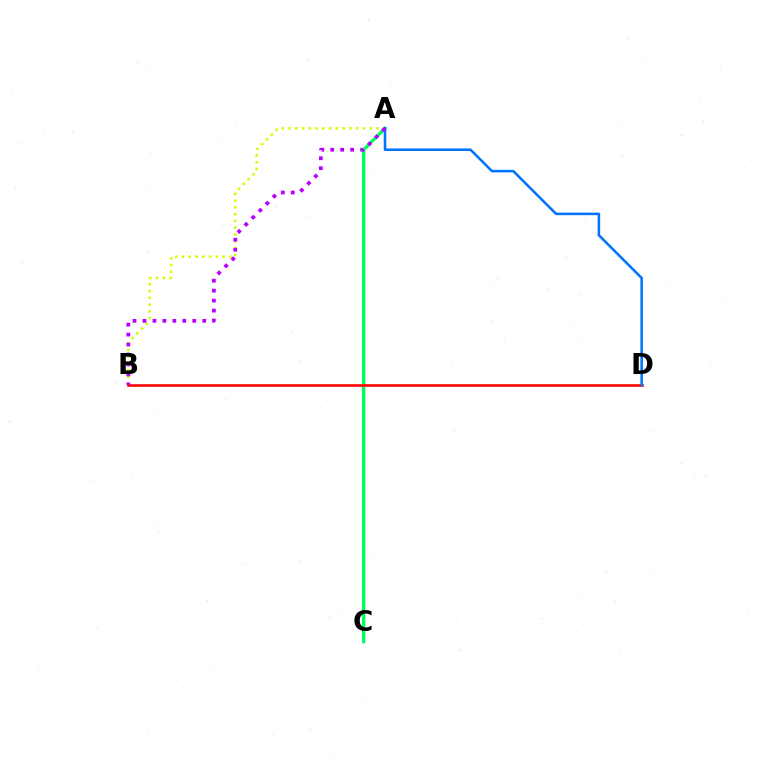{('A', 'C'): [{'color': '#00ff5c', 'line_style': 'solid', 'thickness': 2.38}], ('A', 'B'): [{'color': '#d1ff00', 'line_style': 'dotted', 'thickness': 1.84}, {'color': '#b900ff', 'line_style': 'dotted', 'thickness': 2.71}], ('B', 'D'): [{'color': '#ff0000', 'line_style': 'solid', 'thickness': 1.85}], ('A', 'D'): [{'color': '#0074ff', 'line_style': 'solid', 'thickness': 1.84}]}